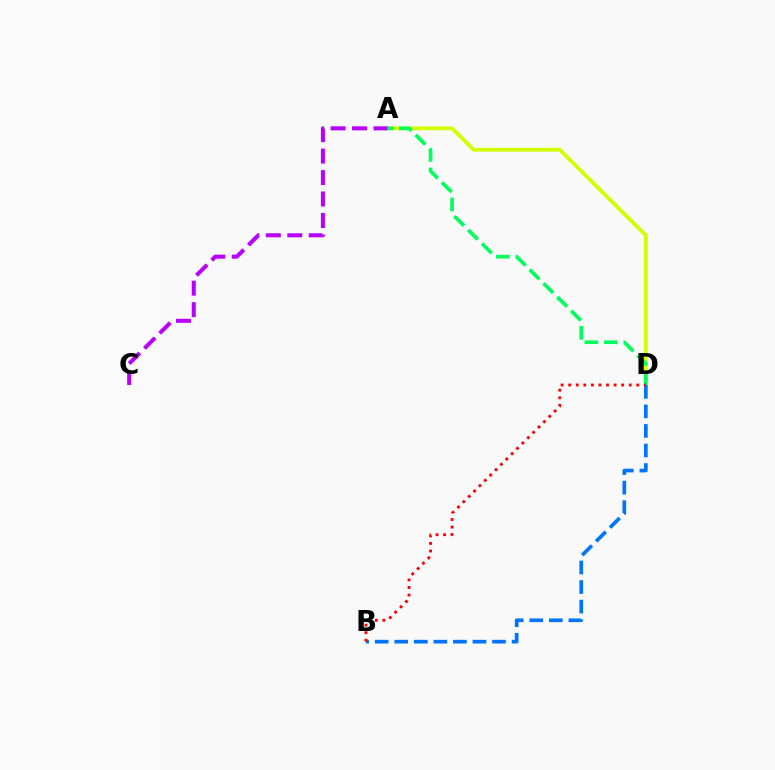{('A', 'D'): [{'color': '#d1ff00', 'line_style': 'solid', 'thickness': 2.74}, {'color': '#00ff5c', 'line_style': 'dashed', 'thickness': 2.65}], ('B', 'D'): [{'color': '#0074ff', 'line_style': 'dashed', 'thickness': 2.66}, {'color': '#ff0000', 'line_style': 'dotted', 'thickness': 2.06}], ('A', 'C'): [{'color': '#b900ff', 'line_style': 'dashed', 'thickness': 2.92}]}